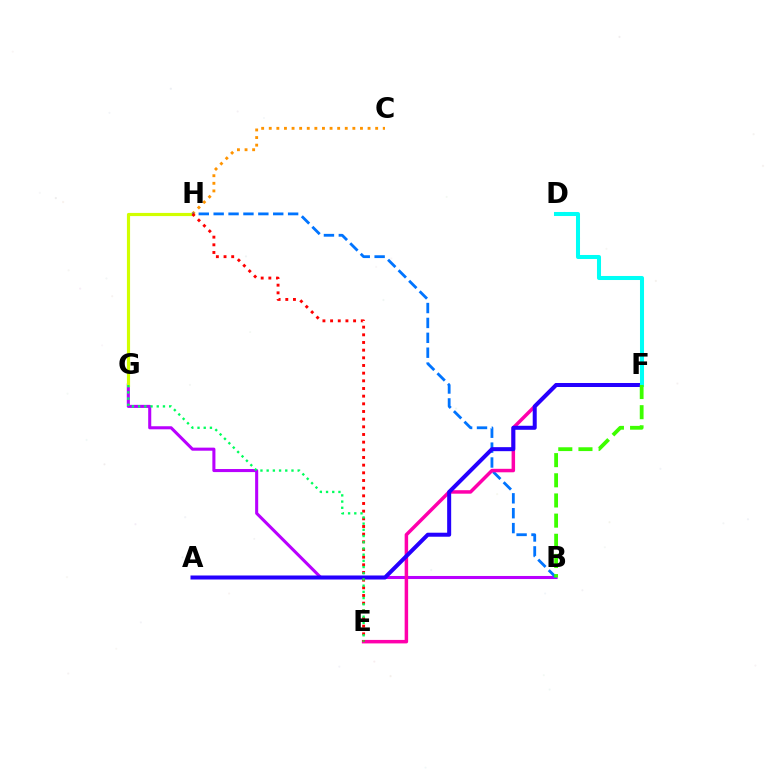{('B', 'G'): [{'color': '#b900ff', 'line_style': 'solid', 'thickness': 2.2}], ('G', 'H'): [{'color': '#d1ff00', 'line_style': 'solid', 'thickness': 2.27}], ('C', 'H'): [{'color': '#ff9400', 'line_style': 'dotted', 'thickness': 2.07}], ('B', 'H'): [{'color': '#0074ff', 'line_style': 'dashed', 'thickness': 2.02}], ('E', 'F'): [{'color': '#ff00ac', 'line_style': 'solid', 'thickness': 2.51}], ('A', 'F'): [{'color': '#2500ff', 'line_style': 'solid', 'thickness': 2.89}], ('D', 'F'): [{'color': '#00fff6', 'line_style': 'solid', 'thickness': 2.91}], ('E', 'H'): [{'color': '#ff0000', 'line_style': 'dotted', 'thickness': 2.08}], ('E', 'G'): [{'color': '#00ff5c', 'line_style': 'dotted', 'thickness': 1.69}], ('B', 'F'): [{'color': '#3dff00', 'line_style': 'dashed', 'thickness': 2.74}]}